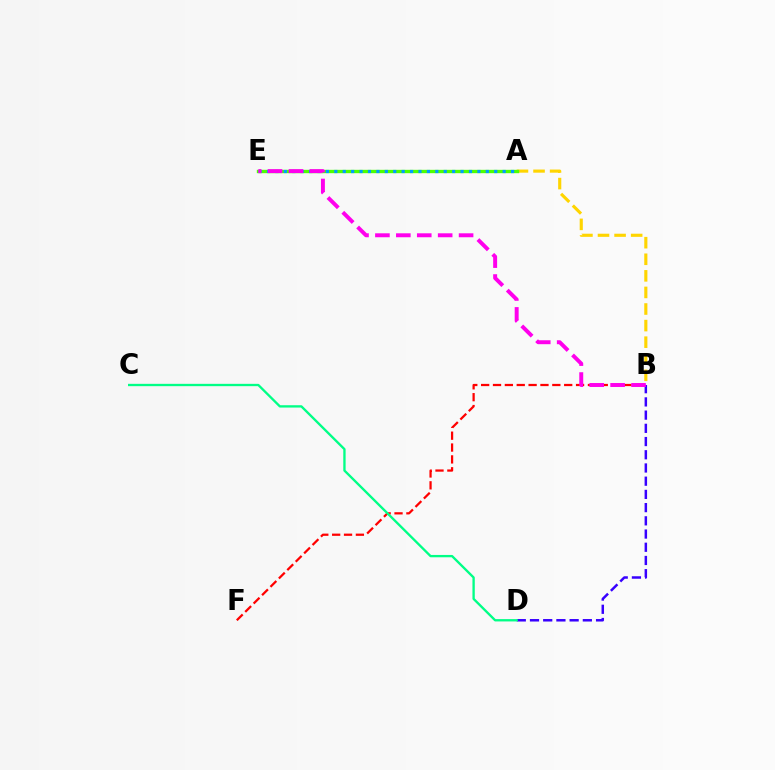{('A', 'B'): [{'color': '#ffd500', 'line_style': 'dashed', 'thickness': 2.25}], ('A', 'E'): [{'color': '#4fff00', 'line_style': 'solid', 'thickness': 2.42}, {'color': '#009eff', 'line_style': 'dotted', 'thickness': 2.29}], ('B', 'D'): [{'color': '#3700ff', 'line_style': 'dashed', 'thickness': 1.8}], ('B', 'F'): [{'color': '#ff0000', 'line_style': 'dashed', 'thickness': 1.61}], ('C', 'D'): [{'color': '#00ff86', 'line_style': 'solid', 'thickness': 1.68}], ('B', 'E'): [{'color': '#ff00ed', 'line_style': 'dashed', 'thickness': 2.84}]}